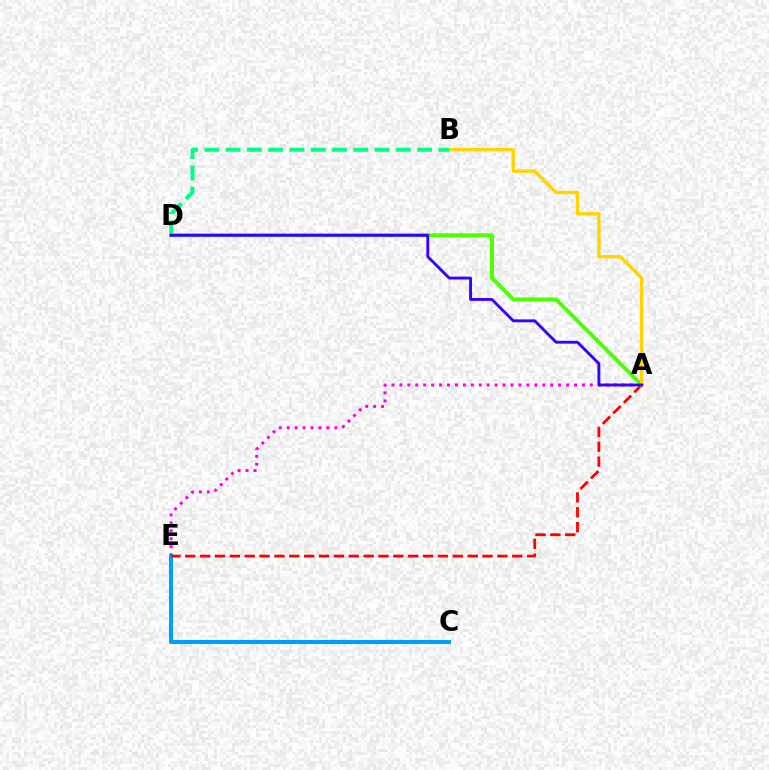{('A', 'E'): [{'color': '#ff00ed', 'line_style': 'dotted', 'thickness': 2.16}, {'color': '#ff0000', 'line_style': 'dashed', 'thickness': 2.02}], ('C', 'E'): [{'color': '#009eff', 'line_style': 'solid', 'thickness': 2.89}], ('A', 'D'): [{'color': '#4fff00', 'line_style': 'solid', 'thickness': 2.84}, {'color': '#3700ff', 'line_style': 'solid', 'thickness': 2.07}], ('A', 'B'): [{'color': '#ffd500', 'line_style': 'solid', 'thickness': 2.45}], ('B', 'D'): [{'color': '#00ff86', 'line_style': 'dashed', 'thickness': 2.89}]}